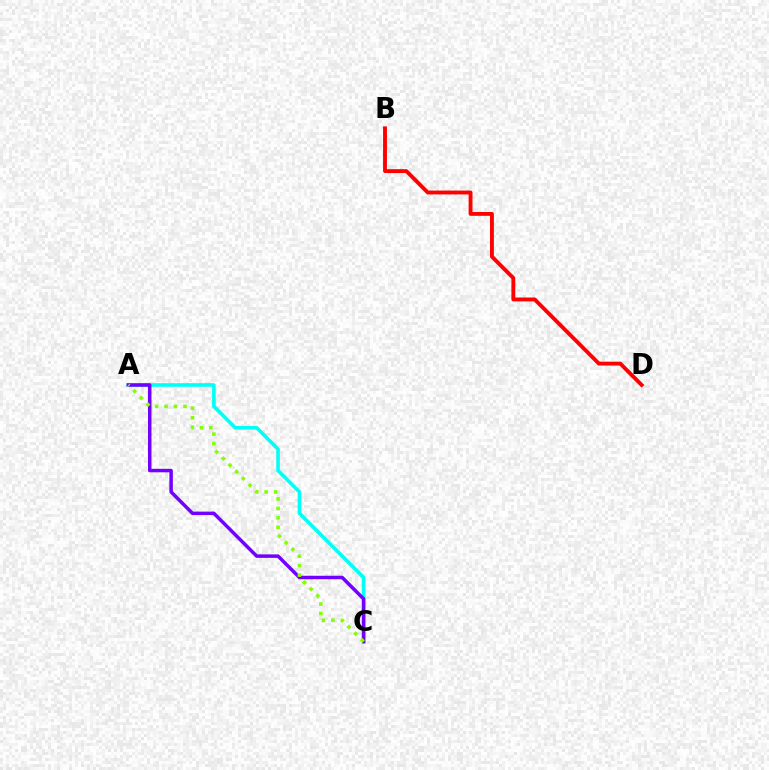{('A', 'C'): [{'color': '#00fff6', 'line_style': 'solid', 'thickness': 2.59}, {'color': '#7200ff', 'line_style': 'solid', 'thickness': 2.51}, {'color': '#84ff00', 'line_style': 'dotted', 'thickness': 2.57}], ('B', 'D'): [{'color': '#ff0000', 'line_style': 'solid', 'thickness': 2.79}]}